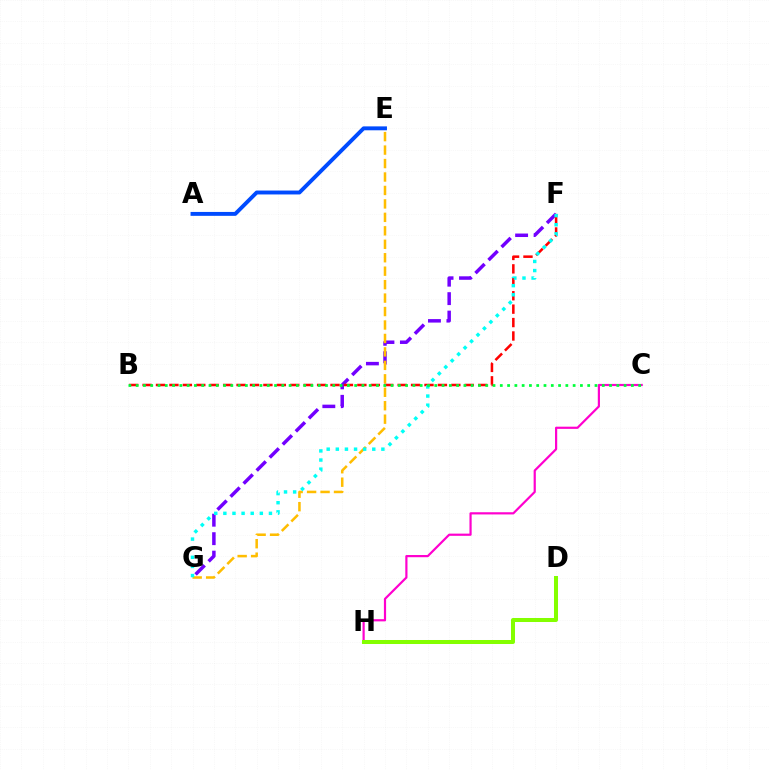{('F', 'G'): [{'color': '#7200ff', 'line_style': 'dashed', 'thickness': 2.51}, {'color': '#00fff6', 'line_style': 'dotted', 'thickness': 2.48}], ('E', 'G'): [{'color': '#ffbd00', 'line_style': 'dashed', 'thickness': 1.83}], ('C', 'H'): [{'color': '#ff00cf', 'line_style': 'solid', 'thickness': 1.58}], ('A', 'E'): [{'color': '#004bff', 'line_style': 'solid', 'thickness': 2.81}], ('D', 'H'): [{'color': '#84ff00', 'line_style': 'solid', 'thickness': 2.88}], ('B', 'F'): [{'color': '#ff0000', 'line_style': 'dashed', 'thickness': 1.82}], ('B', 'C'): [{'color': '#00ff39', 'line_style': 'dotted', 'thickness': 1.98}]}